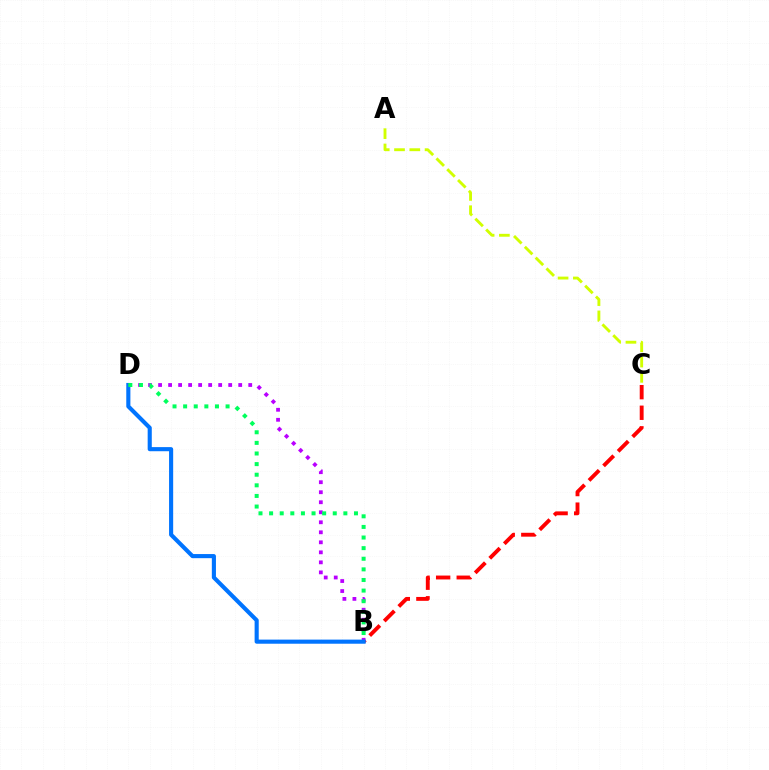{('B', 'C'): [{'color': '#ff0000', 'line_style': 'dashed', 'thickness': 2.8}], ('B', 'D'): [{'color': '#b900ff', 'line_style': 'dotted', 'thickness': 2.72}, {'color': '#0074ff', 'line_style': 'solid', 'thickness': 2.96}, {'color': '#00ff5c', 'line_style': 'dotted', 'thickness': 2.88}], ('A', 'C'): [{'color': '#d1ff00', 'line_style': 'dashed', 'thickness': 2.08}]}